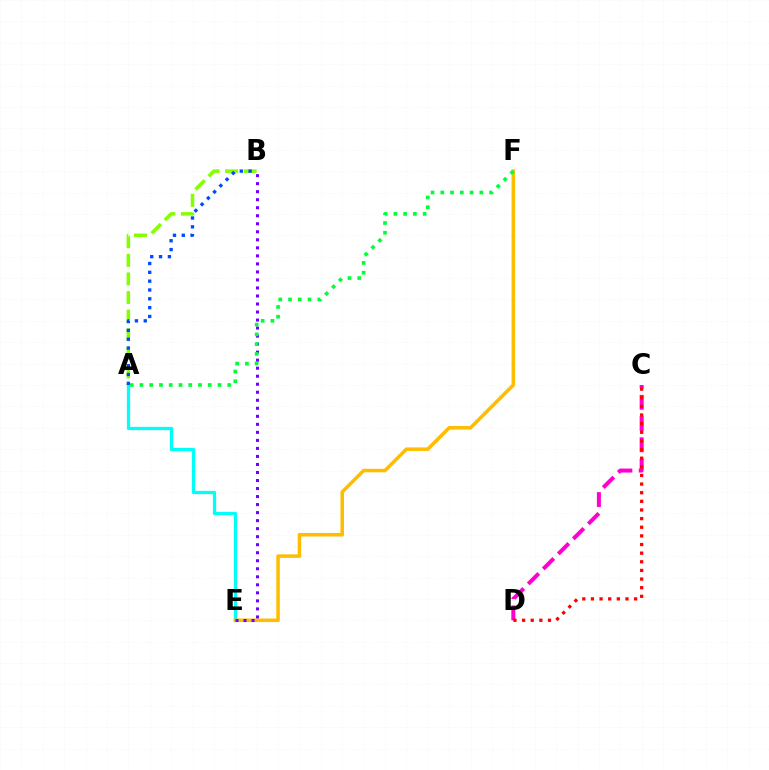{('A', 'B'): [{'color': '#84ff00', 'line_style': 'dashed', 'thickness': 2.53}, {'color': '#004bff', 'line_style': 'dotted', 'thickness': 2.4}], ('C', 'D'): [{'color': '#ff00cf', 'line_style': 'dashed', 'thickness': 2.89}, {'color': '#ff0000', 'line_style': 'dotted', 'thickness': 2.35}], ('A', 'E'): [{'color': '#00fff6', 'line_style': 'solid', 'thickness': 2.35}], ('E', 'F'): [{'color': '#ffbd00', 'line_style': 'solid', 'thickness': 2.55}], ('B', 'E'): [{'color': '#7200ff', 'line_style': 'dotted', 'thickness': 2.18}], ('A', 'F'): [{'color': '#00ff39', 'line_style': 'dotted', 'thickness': 2.65}]}